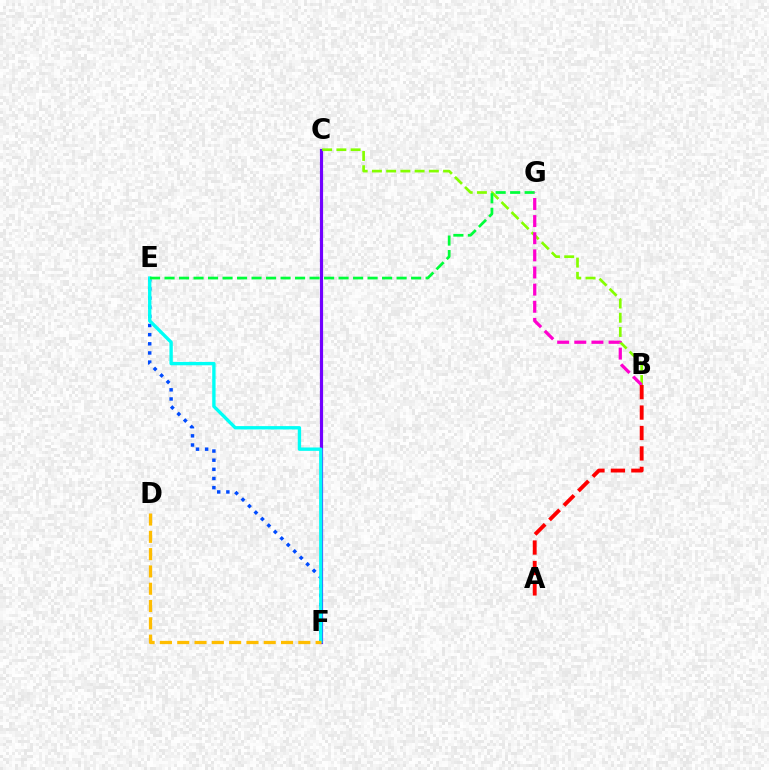{('C', 'F'): [{'color': '#7200ff', 'line_style': 'solid', 'thickness': 2.29}], ('E', 'F'): [{'color': '#004bff', 'line_style': 'dotted', 'thickness': 2.49}, {'color': '#00fff6', 'line_style': 'solid', 'thickness': 2.42}], ('B', 'C'): [{'color': '#84ff00', 'line_style': 'dashed', 'thickness': 1.93}], ('E', 'G'): [{'color': '#00ff39', 'line_style': 'dashed', 'thickness': 1.97}], ('B', 'G'): [{'color': '#ff00cf', 'line_style': 'dashed', 'thickness': 2.33}], ('A', 'B'): [{'color': '#ff0000', 'line_style': 'dashed', 'thickness': 2.78}], ('D', 'F'): [{'color': '#ffbd00', 'line_style': 'dashed', 'thickness': 2.35}]}